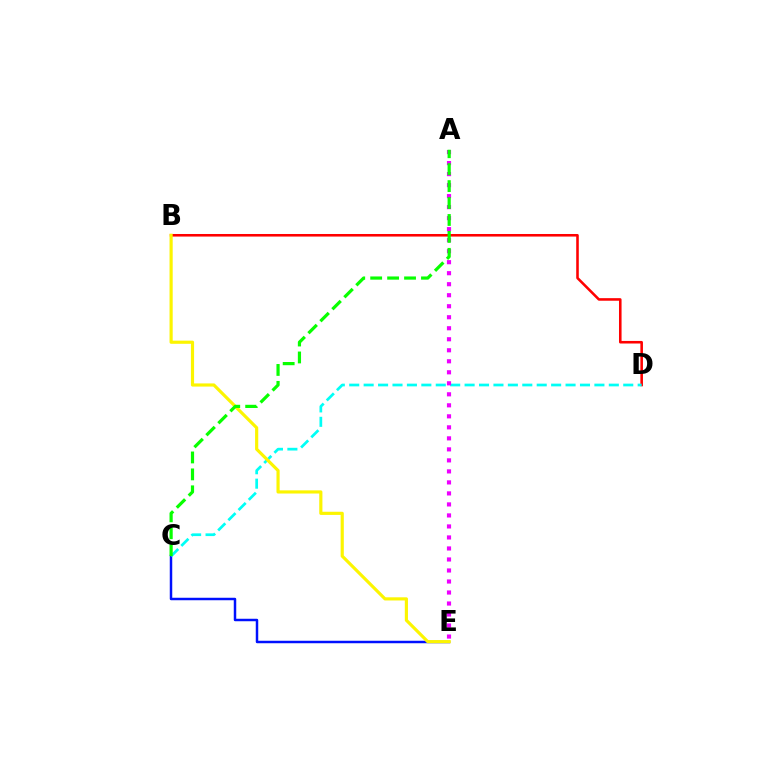{('B', 'D'): [{'color': '#ff0000', 'line_style': 'solid', 'thickness': 1.85}], ('C', 'E'): [{'color': '#0010ff', 'line_style': 'solid', 'thickness': 1.78}], ('C', 'D'): [{'color': '#00fff6', 'line_style': 'dashed', 'thickness': 1.96}], ('B', 'E'): [{'color': '#fcf500', 'line_style': 'solid', 'thickness': 2.28}], ('A', 'E'): [{'color': '#ee00ff', 'line_style': 'dotted', 'thickness': 2.99}], ('A', 'C'): [{'color': '#08ff00', 'line_style': 'dashed', 'thickness': 2.3}]}